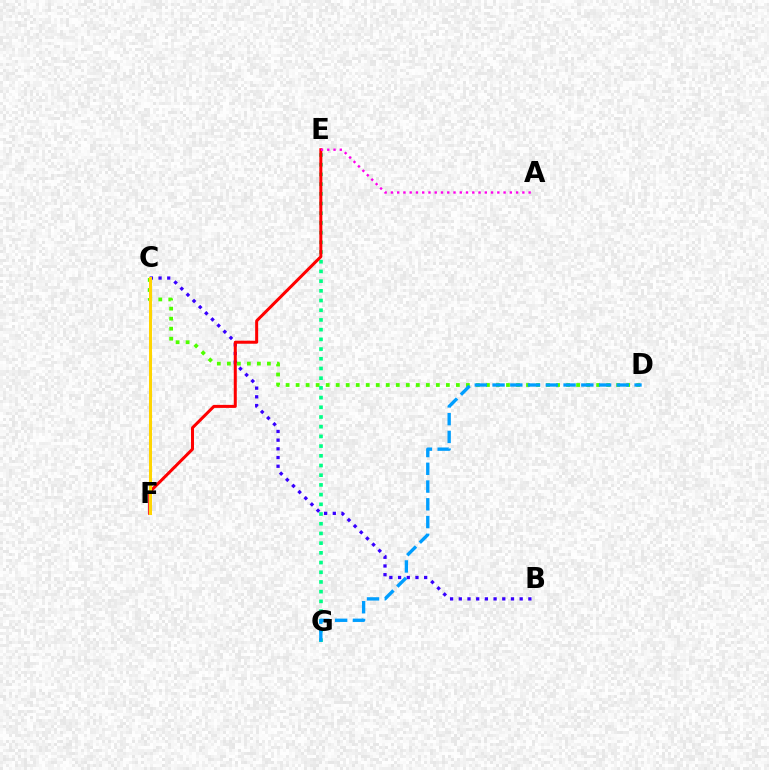{('C', 'D'): [{'color': '#4fff00', 'line_style': 'dotted', 'thickness': 2.72}], ('B', 'C'): [{'color': '#3700ff', 'line_style': 'dotted', 'thickness': 2.36}], ('E', 'G'): [{'color': '#00ff86', 'line_style': 'dotted', 'thickness': 2.64}], ('D', 'G'): [{'color': '#009eff', 'line_style': 'dashed', 'thickness': 2.41}], ('E', 'F'): [{'color': '#ff0000', 'line_style': 'solid', 'thickness': 2.18}], ('A', 'E'): [{'color': '#ff00ed', 'line_style': 'dotted', 'thickness': 1.7}], ('C', 'F'): [{'color': '#ffd500', 'line_style': 'solid', 'thickness': 2.18}]}